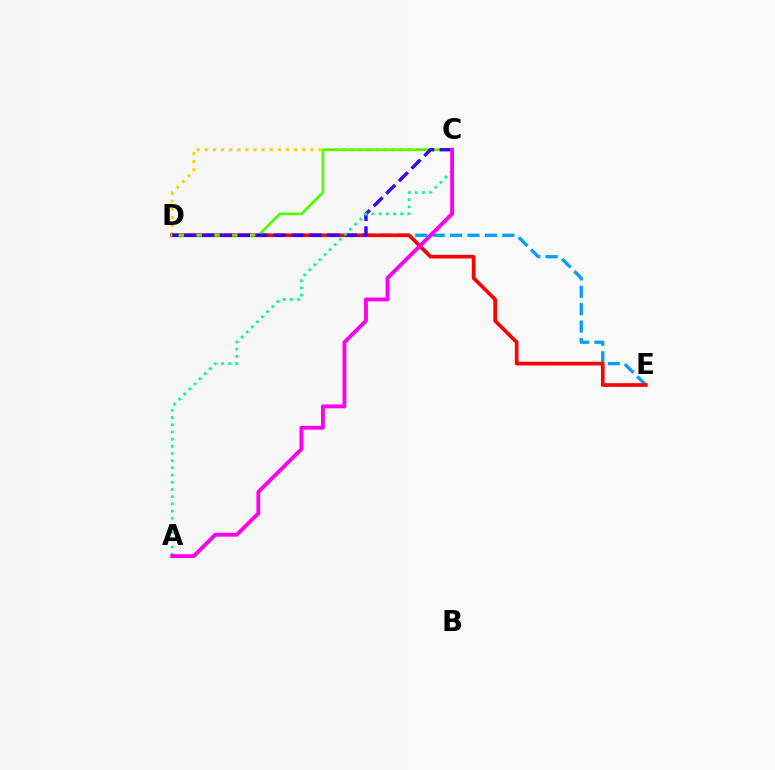{('C', 'D'): [{'color': '#ffd500', 'line_style': 'dotted', 'thickness': 2.2}, {'color': '#4fff00', 'line_style': 'solid', 'thickness': 1.94}, {'color': '#3700ff', 'line_style': 'dashed', 'thickness': 2.43}], ('D', 'E'): [{'color': '#009eff', 'line_style': 'dashed', 'thickness': 2.36}, {'color': '#ff0000', 'line_style': 'solid', 'thickness': 2.64}], ('A', 'C'): [{'color': '#00ff86', 'line_style': 'dotted', 'thickness': 1.95}, {'color': '#ff00ed', 'line_style': 'solid', 'thickness': 2.77}]}